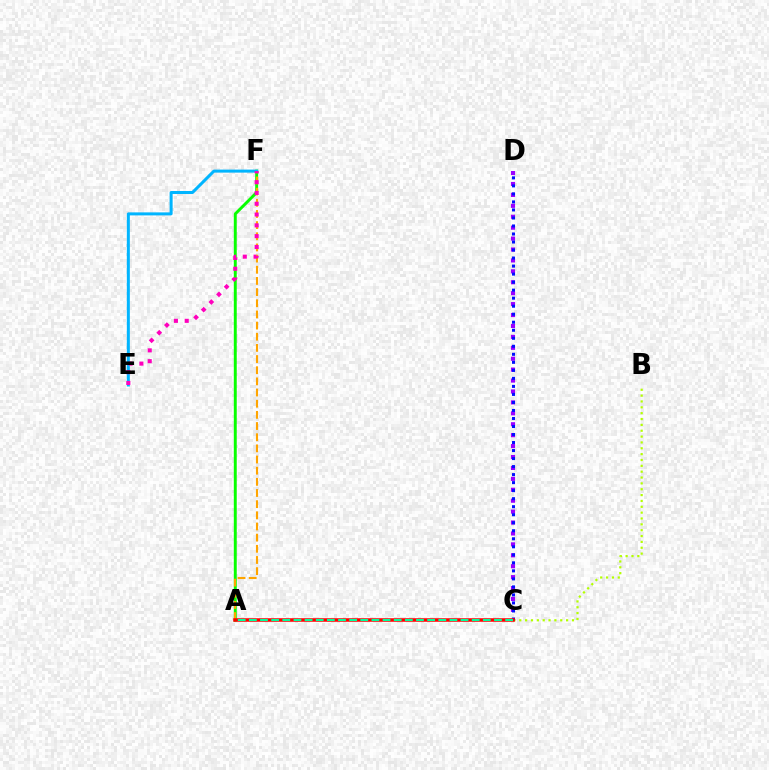{('B', 'C'): [{'color': '#b3ff00', 'line_style': 'dotted', 'thickness': 1.59}], ('C', 'D'): [{'color': '#9b00ff', 'line_style': 'dotted', 'thickness': 2.97}, {'color': '#0010ff', 'line_style': 'dotted', 'thickness': 2.18}], ('A', 'F'): [{'color': '#08ff00', 'line_style': 'solid', 'thickness': 2.11}, {'color': '#ffa500', 'line_style': 'dashed', 'thickness': 1.52}], ('E', 'F'): [{'color': '#00b5ff', 'line_style': 'solid', 'thickness': 2.17}, {'color': '#ff00bd', 'line_style': 'dotted', 'thickness': 2.93}], ('A', 'C'): [{'color': '#ff0000', 'line_style': 'solid', 'thickness': 2.53}, {'color': '#00ff9d', 'line_style': 'dashed', 'thickness': 1.51}]}